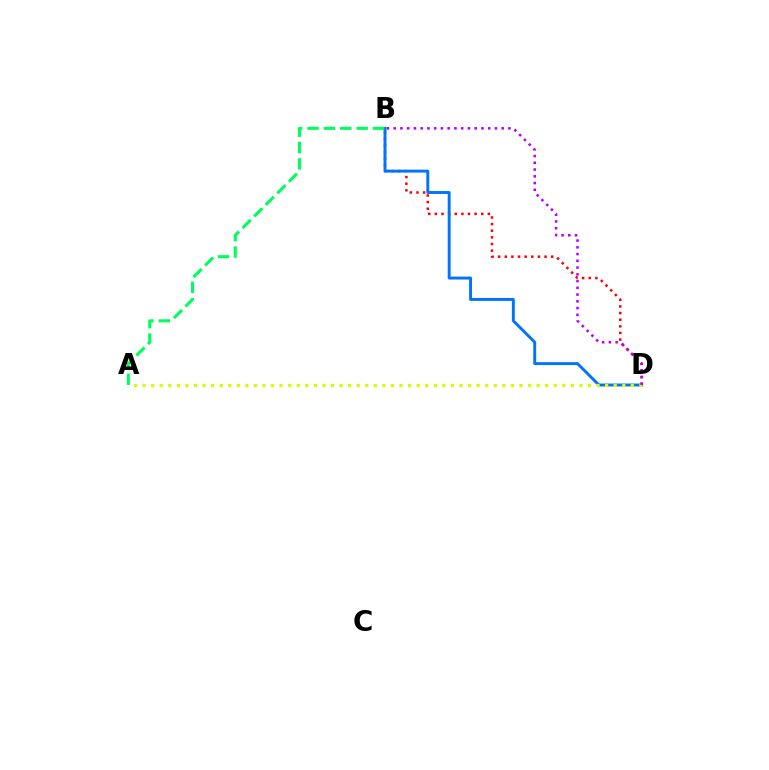{('B', 'D'): [{'color': '#ff0000', 'line_style': 'dotted', 'thickness': 1.8}, {'color': '#0074ff', 'line_style': 'solid', 'thickness': 2.11}, {'color': '#b900ff', 'line_style': 'dotted', 'thickness': 1.83}], ('A', 'B'): [{'color': '#00ff5c', 'line_style': 'dashed', 'thickness': 2.23}], ('A', 'D'): [{'color': '#d1ff00', 'line_style': 'dotted', 'thickness': 2.33}]}